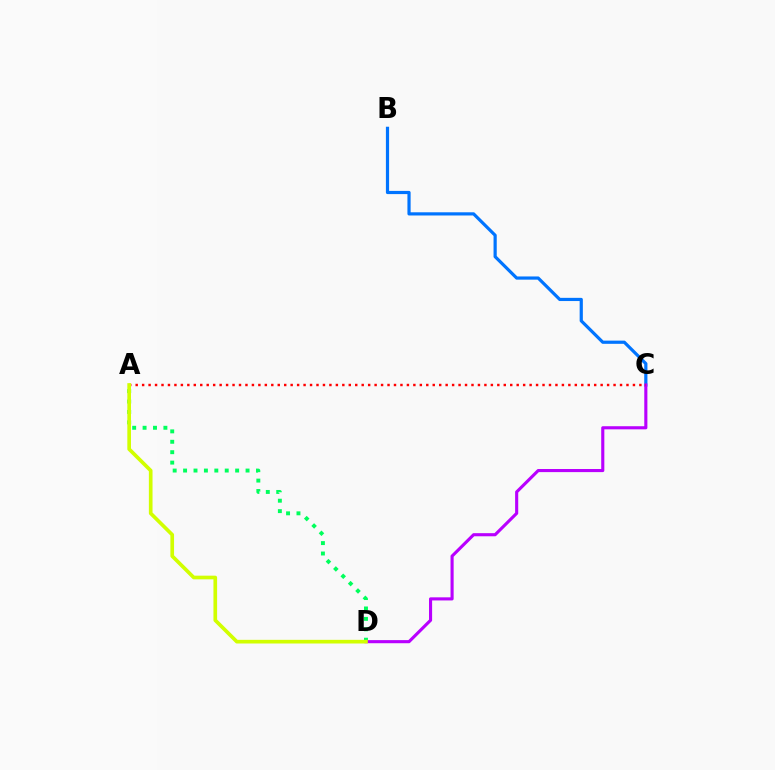{('A', 'D'): [{'color': '#00ff5c', 'line_style': 'dotted', 'thickness': 2.83}, {'color': '#d1ff00', 'line_style': 'solid', 'thickness': 2.64}], ('B', 'C'): [{'color': '#0074ff', 'line_style': 'solid', 'thickness': 2.3}], ('C', 'D'): [{'color': '#b900ff', 'line_style': 'solid', 'thickness': 2.24}], ('A', 'C'): [{'color': '#ff0000', 'line_style': 'dotted', 'thickness': 1.75}]}